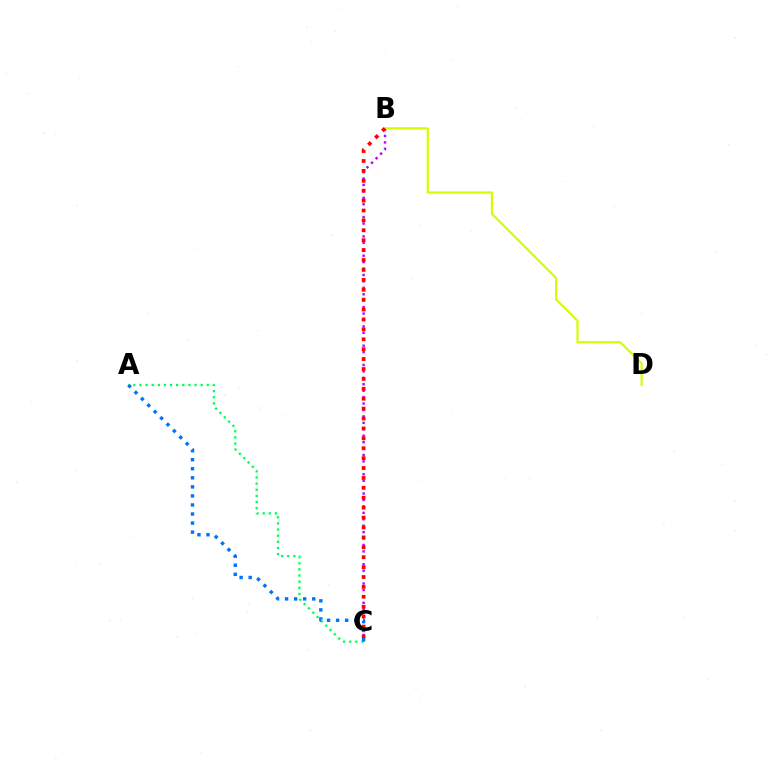{('B', 'C'): [{'color': '#b900ff', 'line_style': 'dotted', 'thickness': 1.75}, {'color': '#ff0000', 'line_style': 'dotted', 'thickness': 2.69}], ('B', 'D'): [{'color': '#d1ff00', 'line_style': 'solid', 'thickness': 1.59}], ('A', 'C'): [{'color': '#00ff5c', 'line_style': 'dotted', 'thickness': 1.66}, {'color': '#0074ff', 'line_style': 'dotted', 'thickness': 2.46}]}